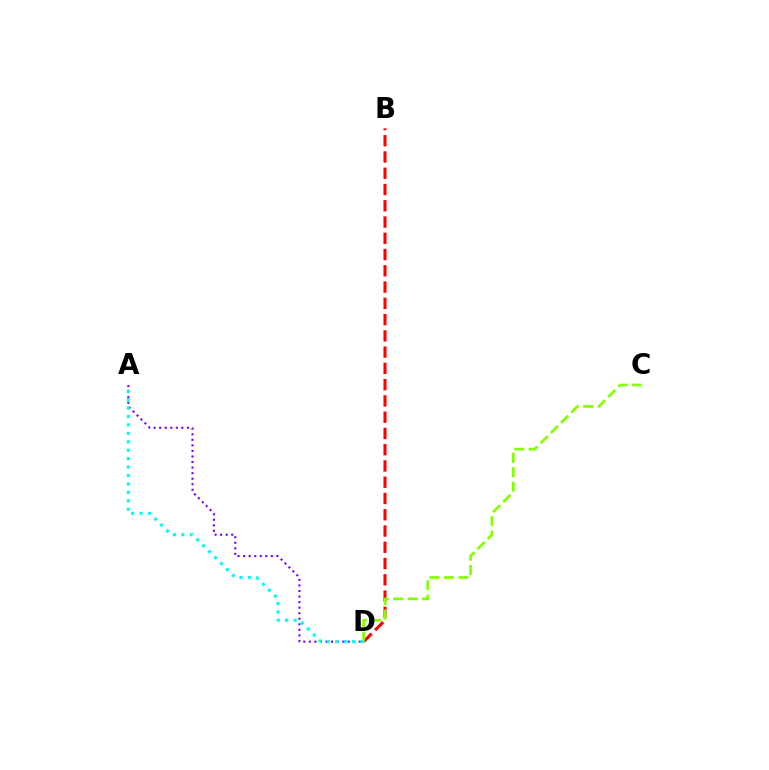{('A', 'D'): [{'color': '#7200ff', 'line_style': 'dotted', 'thickness': 1.51}, {'color': '#00fff6', 'line_style': 'dotted', 'thickness': 2.29}], ('B', 'D'): [{'color': '#ff0000', 'line_style': 'dashed', 'thickness': 2.21}], ('C', 'D'): [{'color': '#84ff00', 'line_style': 'dashed', 'thickness': 1.96}]}